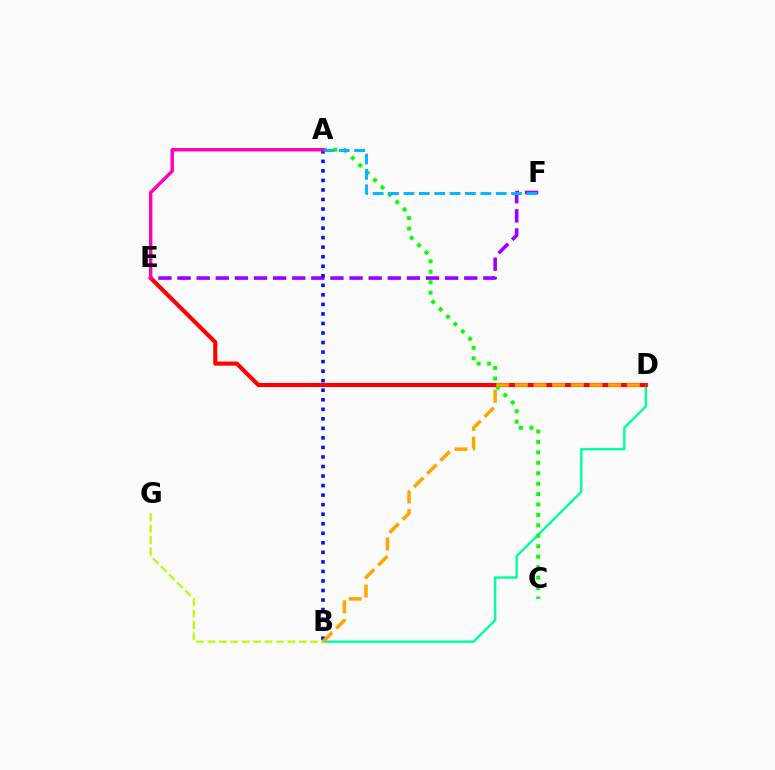{('B', 'D'): [{'color': '#00ff9d', 'line_style': 'solid', 'thickness': 1.73}, {'color': '#ffa500', 'line_style': 'dashed', 'thickness': 2.53}], ('E', 'F'): [{'color': '#9b00ff', 'line_style': 'dashed', 'thickness': 2.6}], ('D', 'E'): [{'color': '#ff0000', 'line_style': 'solid', 'thickness': 2.96}], ('A', 'C'): [{'color': '#08ff00', 'line_style': 'dotted', 'thickness': 2.84}], ('A', 'B'): [{'color': '#0010ff', 'line_style': 'dotted', 'thickness': 2.59}], ('A', 'F'): [{'color': '#00b5ff', 'line_style': 'dashed', 'thickness': 2.09}], ('B', 'G'): [{'color': '#b3ff00', 'line_style': 'dashed', 'thickness': 1.55}], ('A', 'E'): [{'color': '#ff00bd', 'line_style': 'solid', 'thickness': 2.45}]}